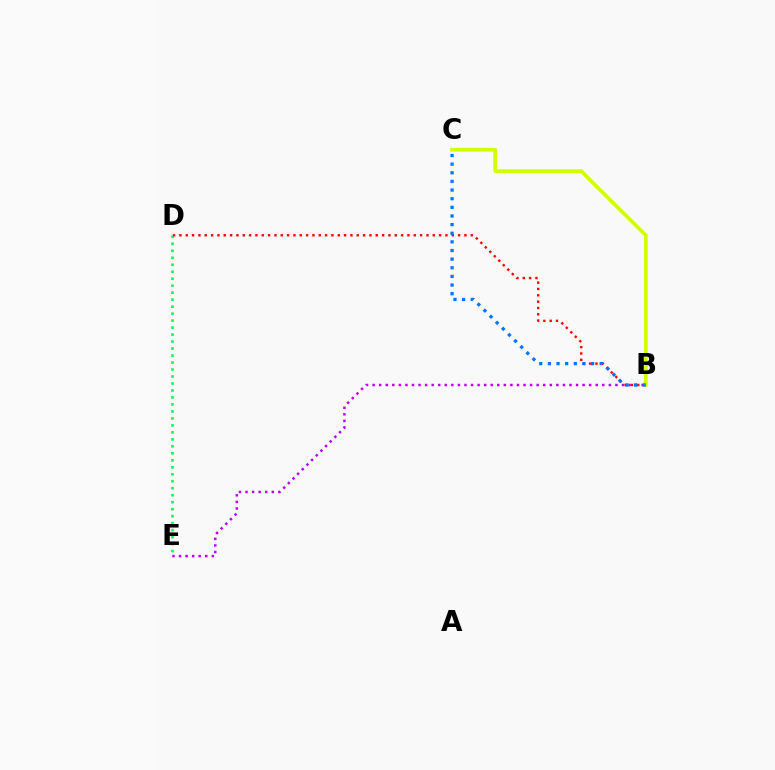{('B', 'E'): [{'color': '#b900ff', 'line_style': 'dotted', 'thickness': 1.78}], ('D', 'E'): [{'color': '#00ff5c', 'line_style': 'dotted', 'thickness': 1.9}], ('B', 'D'): [{'color': '#ff0000', 'line_style': 'dotted', 'thickness': 1.72}], ('B', 'C'): [{'color': '#d1ff00', 'line_style': 'solid', 'thickness': 2.69}, {'color': '#0074ff', 'line_style': 'dotted', 'thickness': 2.35}]}